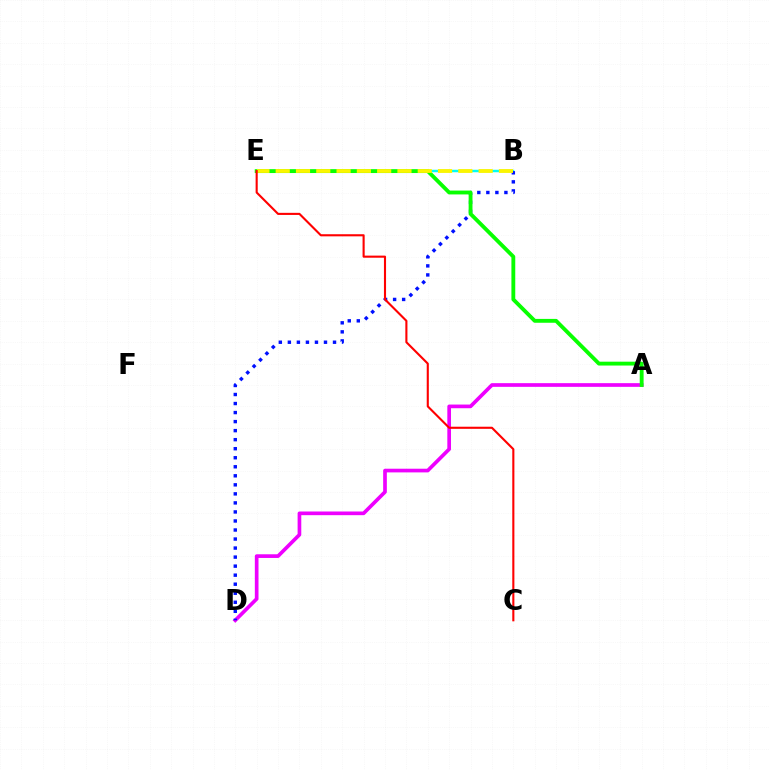{('A', 'D'): [{'color': '#ee00ff', 'line_style': 'solid', 'thickness': 2.65}], ('B', 'E'): [{'color': '#00fff6', 'line_style': 'solid', 'thickness': 1.77}, {'color': '#fcf500', 'line_style': 'dashed', 'thickness': 2.76}], ('B', 'D'): [{'color': '#0010ff', 'line_style': 'dotted', 'thickness': 2.45}], ('A', 'E'): [{'color': '#08ff00', 'line_style': 'solid', 'thickness': 2.77}], ('C', 'E'): [{'color': '#ff0000', 'line_style': 'solid', 'thickness': 1.52}]}